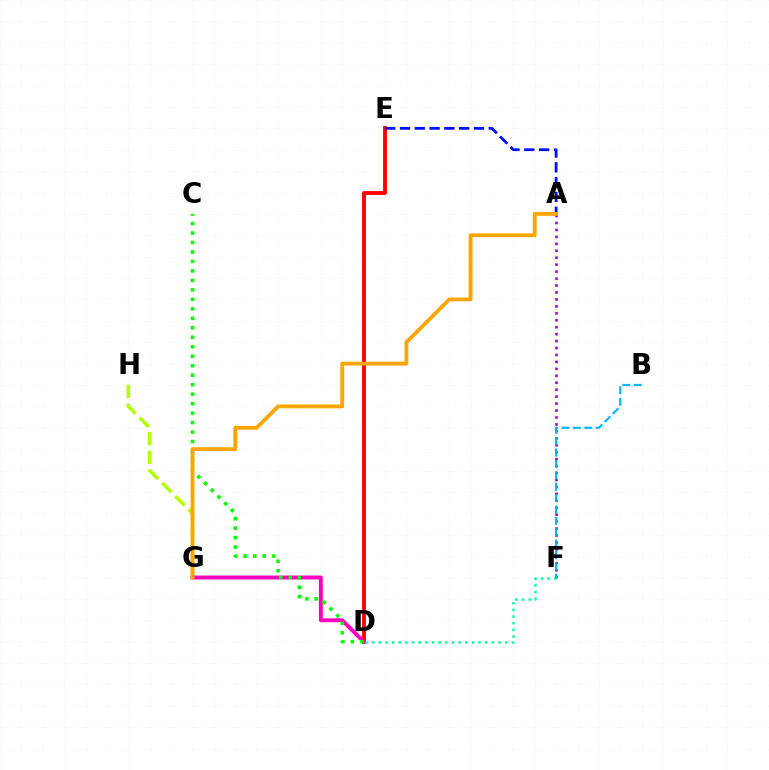{('D', 'E'): [{'color': '#ff0000', 'line_style': 'solid', 'thickness': 2.76}], ('A', 'F'): [{'color': '#9b00ff', 'line_style': 'dotted', 'thickness': 1.89}], ('A', 'E'): [{'color': '#0010ff', 'line_style': 'dashed', 'thickness': 2.01}], ('G', 'H'): [{'color': '#b3ff00', 'line_style': 'dashed', 'thickness': 2.54}], ('D', 'G'): [{'color': '#ff00bd', 'line_style': 'solid', 'thickness': 2.81}], ('D', 'F'): [{'color': '#00ff9d', 'line_style': 'dotted', 'thickness': 1.81}], ('C', 'D'): [{'color': '#08ff00', 'line_style': 'dotted', 'thickness': 2.58}], ('A', 'G'): [{'color': '#ffa500', 'line_style': 'solid', 'thickness': 2.76}], ('B', 'F'): [{'color': '#00b5ff', 'line_style': 'dashed', 'thickness': 1.55}]}